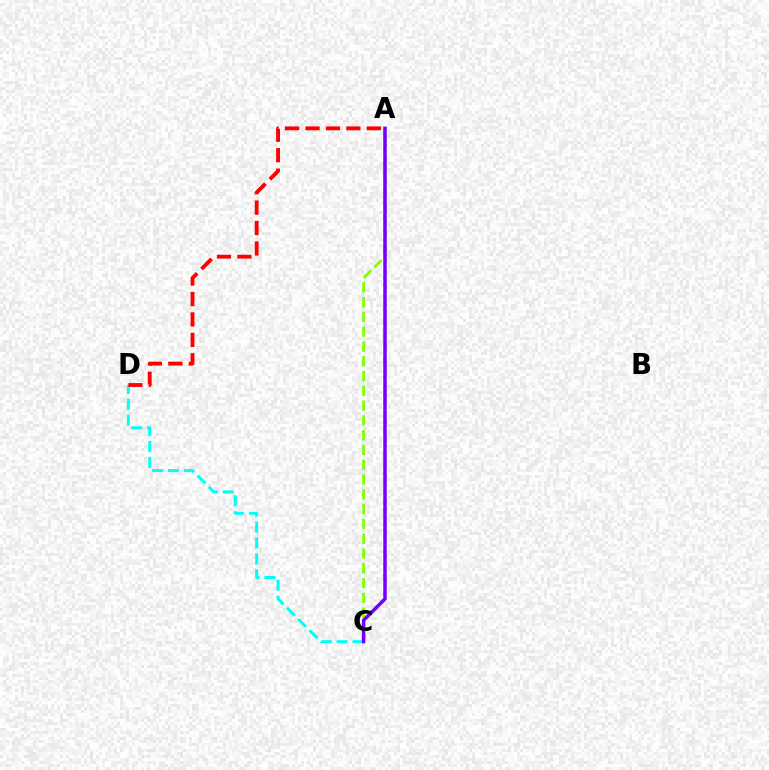{('C', 'D'): [{'color': '#00fff6', 'line_style': 'dashed', 'thickness': 2.16}], ('A', 'C'): [{'color': '#84ff00', 'line_style': 'dashed', 'thickness': 2.01}, {'color': '#7200ff', 'line_style': 'solid', 'thickness': 2.53}], ('A', 'D'): [{'color': '#ff0000', 'line_style': 'dashed', 'thickness': 2.78}]}